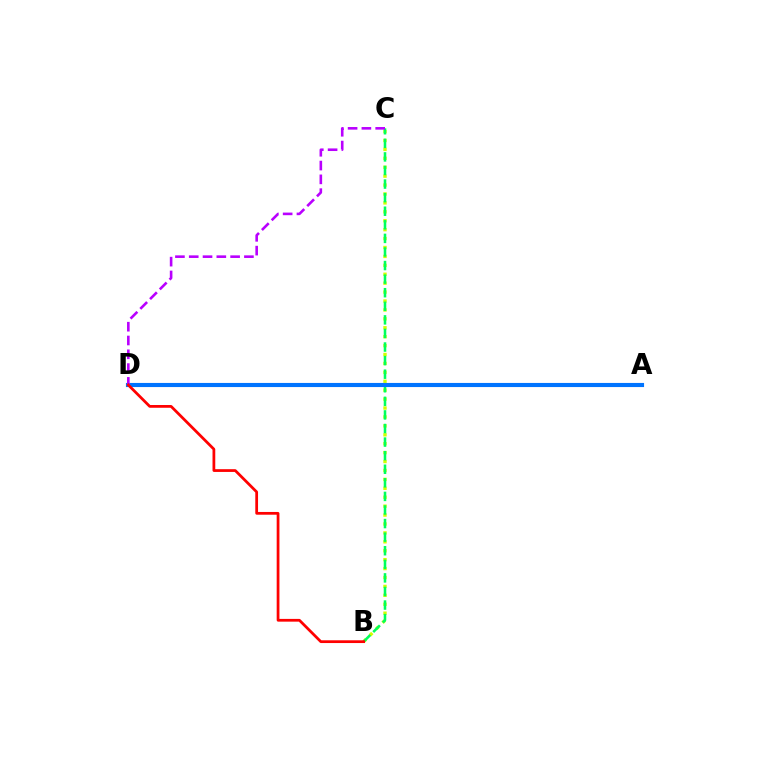{('B', 'C'): [{'color': '#d1ff00', 'line_style': 'dotted', 'thickness': 2.42}, {'color': '#00ff5c', 'line_style': 'dashed', 'thickness': 1.84}], ('A', 'D'): [{'color': '#0074ff', 'line_style': 'solid', 'thickness': 2.97}], ('C', 'D'): [{'color': '#b900ff', 'line_style': 'dashed', 'thickness': 1.87}], ('B', 'D'): [{'color': '#ff0000', 'line_style': 'solid', 'thickness': 1.98}]}